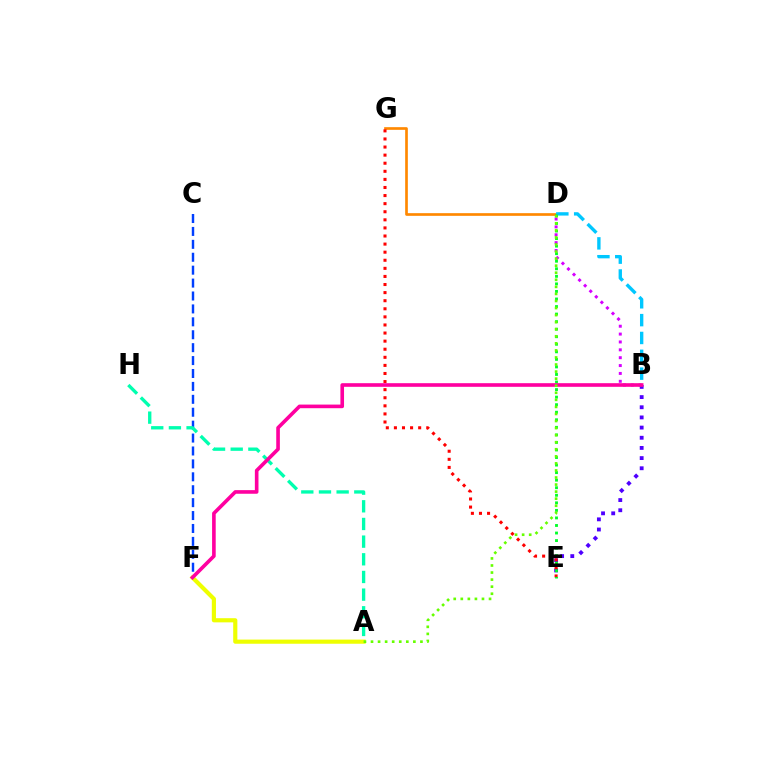{('D', 'G'): [{'color': '#ff8800', 'line_style': 'solid', 'thickness': 1.92}], ('C', 'F'): [{'color': '#003fff', 'line_style': 'dashed', 'thickness': 1.75}], ('B', 'D'): [{'color': '#00c7ff', 'line_style': 'dashed', 'thickness': 2.42}, {'color': '#d600ff', 'line_style': 'dotted', 'thickness': 2.14}], ('B', 'E'): [{'color': '#4f00ff', 'line_style': 'dotted', 'thickness': 2.76}], ('E', 'G'): [{'color': '#ff0000', 'line_style': 'dotted', 'thickness': 2.2}], ('A', 'H'): [{'color': '#00ffaf', 'line_style': 'dashed', 'thickness': 2.4}], ('D', 'E'): [{'color': '#00ff27', 'line_style': 'dotted', 'thickness': 2.05}], ('A', 'F'): [{'color': '#eeff00', 'line_style': 'solid', 'thickness': 2.99}], ('B', 'F'): [{'color': '#ff00a0', 'line_style': 'solid', 'thickness': 2.61}], ('A', 'D'): [{'color': '#66ff00', 'line_style': 'dotted', 'thickness': 1.92}]}